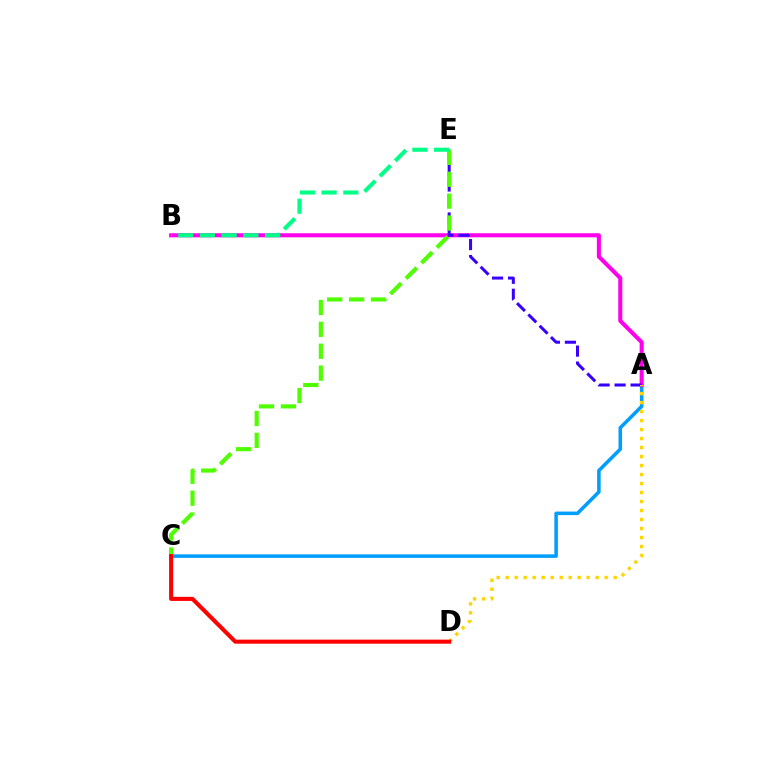{('A', 'C'): [{'color': '#009eff', 'line_style': 'solid', 'thickness': 2.55}], ('A', 'B'): [{'color': '#ff00ed', 'line_style': 'solid', 'thickness': 2.93}], ('A', 'E'): [{'color': '#3700ff', 'line_style': 'dashed', 'thickness': 2.17}], ('C', 'E'): [{'color': '#4fff00', 'line_style': 'dashed', 'thickness': 2.97}], ('B', 'E'): [{'color': '#00ff86', 'line_style': 'dashed', 'thickness': 2.95}], ('A', 'D'): [{'color': '#ffd500', 'line_style': 'dotted', 'thickness': 2.44}], ('C', 'D'): [{'color': '#ff0000', 'line_style': 'solid', 'thickness': 2.93}]}